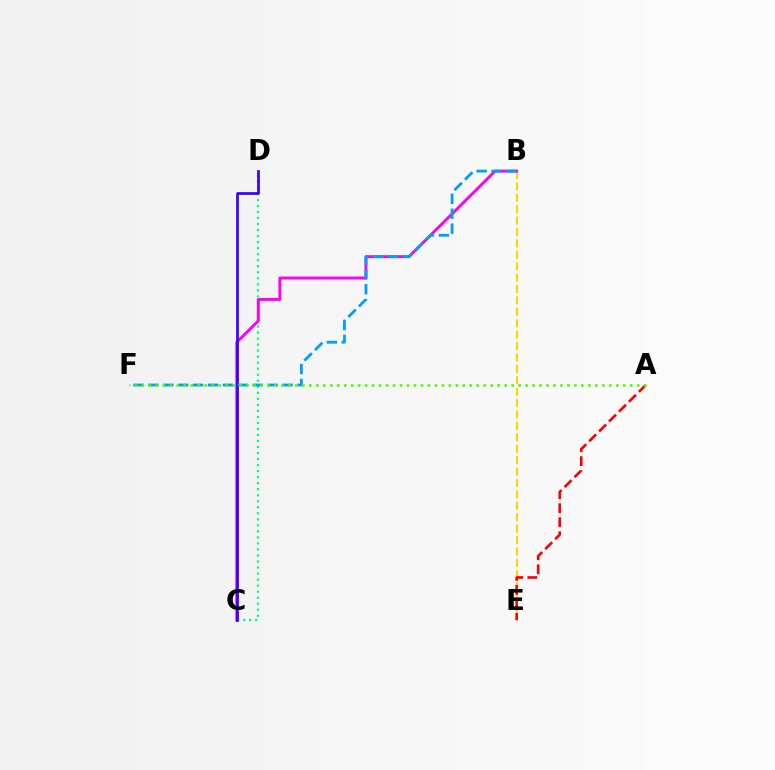{('B', 'E'): [{'color': '#ffd500', 'line_style': 'dashed', 'thickness': 1.55}], ('C', 'D'): [{'color': '#00ff86', 'line_style': 'dotted', 'thickness': 1.64}, {'color': '#3700ff', 'line_style': 'solid', 'thickness': 1.95}], ('B', 'C'): [{'color': '#ff00ed', 'line_style': 'solid', 'thickness': 2.11}], ('A', 'E'): [{'color': '#ff0000', 'line_style': 'dashed', 'thickness': 1.9}], ('B', 'F'): [{'color': '#009eff', 'line_style': 'dashed', 'thickness': 2.02}], ('A', 'F'): [{'color': '#4fff00', 'line_style': 'dotted', 'thickness': 1.9}]}